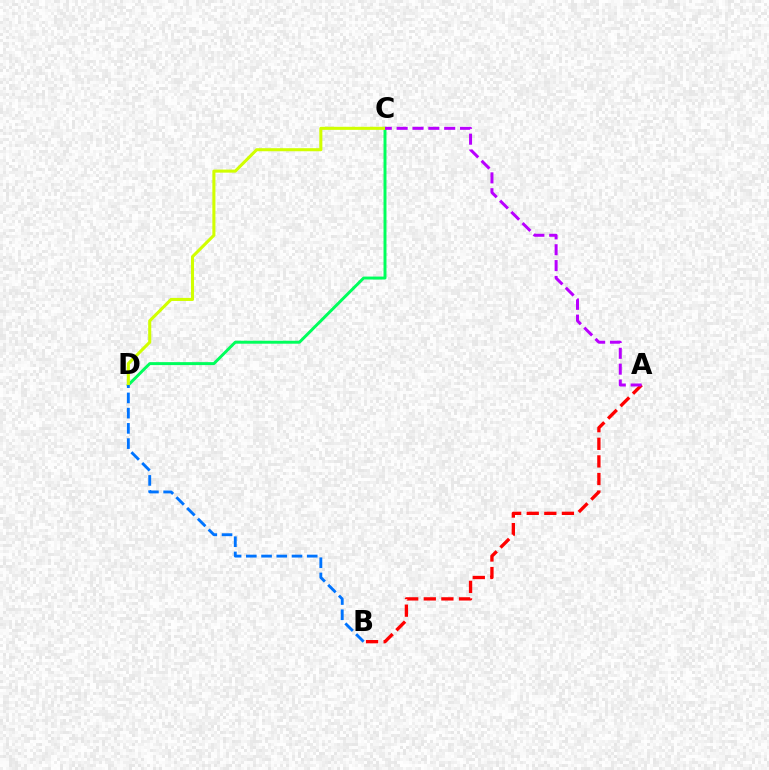{('C', 'D'): [{'color': '#00ff5c', 'line_style': 'solid', 'thickness': 2.13}, {'color': '#d1ff00', 'line_style': 'solid', 'thickness': 2.2}], ('A', 'B'): [{'color': '#ff0000', 'line_style': 'dashed', 'thickness': 2.39}], ('A', 'C'): [{'color': '#b900ff', 'line_style': 'dashed', 'thickness': 2.15}], ('B', 'D'): [{'color': '#0074ff', 'line_style': 'dashed', 'thickness': 2.07}]}